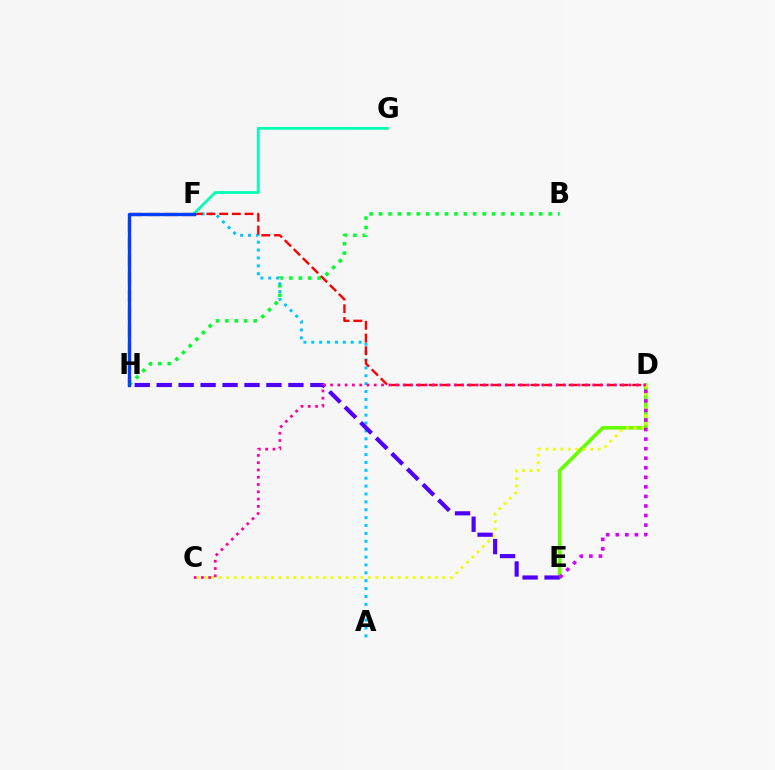{('D', 'E'): [{'color': '#66ff00', 'line_style': 'solid', 'thickness': 2.62}, {'color': '#d600ff', 'line_style': 'dotted', 'thickness': 2.6}], ('F', 'H'): [{'color': '#ff8800', 'line_style': 'dashed', 'thickness': 2.38}, {'color': '#003fff', 'line_style': 'solid', 'thickness': 2.42}], ('B', 'H'): [{'color': '#00ff27', 'line_style': 'dotted', 'thickness': 2.56}], ('A', 'F'): [{'color': '#00c7ff', 'line_style': 'dotted', 'thickness': 2.14}], ('C', 'D'): [{'color': '#eeff00', 'line_style': 'dotted', 'thickness': 2.02}, {'color': '#ff00a0', 'line_style': 'dotted', 'thickness': 1.98}], ('D', 'F'): [{'color': '#ff0000', 'line_style': 'dashed', 'thickness': 1.73}], ('F', 'G'): [{'color': '#00ffaf', 'line_style': 'solid', 'thickness': 1.99}], ('E', 'H'): [{'color': '#4f00ff', 'line_style': 'dashed', 'thickness': 2.98}]}